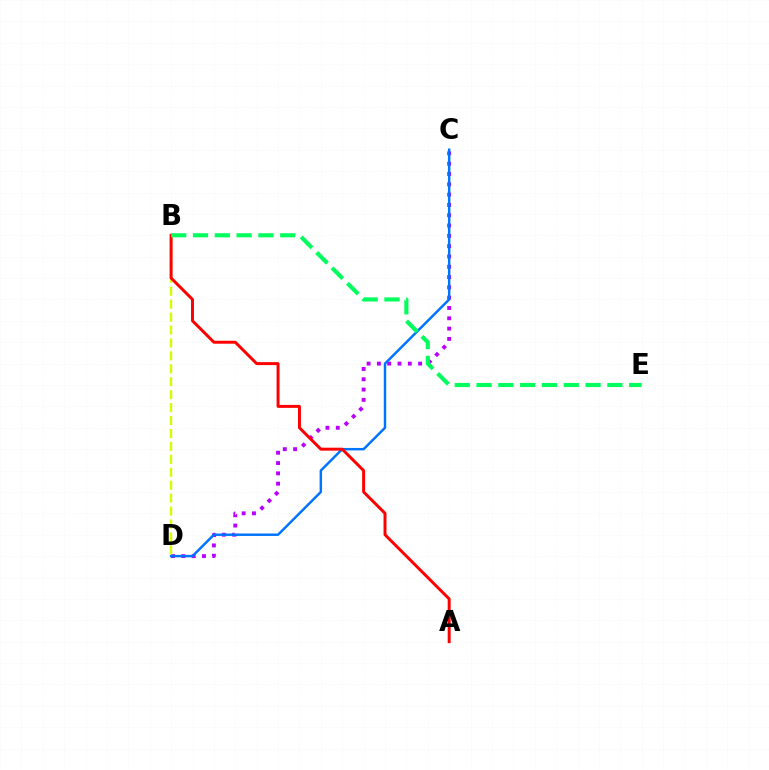{('C', 'D'): [{'color': '#b900ff', 'line_style': 'dotted', 'thickness': 2.8}, {'color': '#0074ff', 'line_style': 'solid', 'thickness': 1.77}], ('B', 'D'): [{'color': '#d1ff00', 'line_style': 'dashed', 'thickness': 1.76}], ('A', 'B'): [{'color': '#ff0000', 'line_style': 'solid', 'thickness': 2.13}], ('B', 'E'): [{'color': '#00ff5c', 'line_style': 'dashed', 'thickness': 2.96}]}